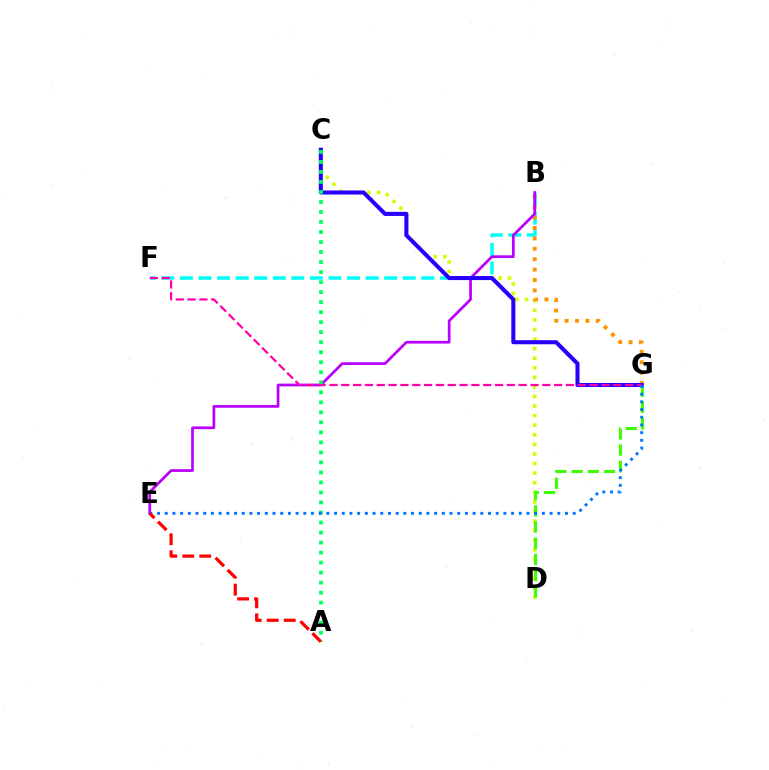{('B', 'F'): [{'color': '#00fff6', 'line_style': 'dashed', 'thickness': 2.52}], ('C', 'D'): [{'color': '#d1ff00', 'line_style': 'dotted', 'thickness': 2.6}], ('D', 'G'): [{'color': '#3dff00', 'line_style': 'dashed', 'thickness': 2.2}], ('B', 'G'): [{'color': '#ff9400', 'line_style': 'dotted', 'thickness': 2.82}], ('B', 'E'): [{'color': '#b900ff', 'line_style': 'solid', 'thickness': 1.96}], ('C', 'G'): [{'color': '#2500ff', 'line_style': 'solid', 'thickness': 2.93}], ('F', 'G'): [{'color': '#ff00ac', 'line_style': 'dashed', 'thickness': 1.61}], ('A', 'C'): [{'color': '#00ff5c', 'line_style': 'dotted', 'thickness': 2.72}], ('E', 'G'): [{'color': '#0074ff', 'line_style': 'dotted', 'thickness': 2.09}], ('A', 'E'): [{'color': '#ff0000', 'line_style': 'dashed', 'thickness': 2.31}]}